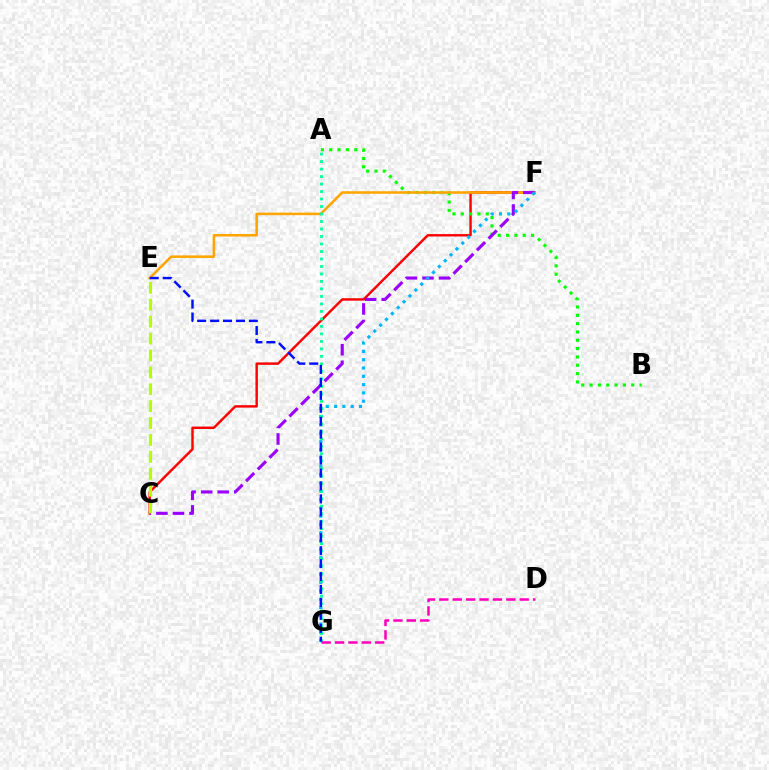{('C', 'F'): [{'color': '#ff0000', 'line_style': 'solid', 'thickness': 1.75}, {'color': '#9b00ff', 'line_style': 'dashed', 'thickness': 2.25}], ('A', 'B'): [{'color': '#08ff00', 'line_style': 'dotted', 'thickness': 2.26}], ('E', 'F'): [{'color': '#ffa500', 'line_style': 'solid', 'thickness': 1.83}], ('F', 'G'): [{'color': '#00b5ff', 'line_style': 'dotted', 'thickness': 2.26}], ('A', 'G'): [{'color': '#00ff9d', 'line_style': 'dotted', 'thickness': 2.04}], ('C', 'E'): [{'color': '#b3ff00', 'line_style': 'dashed', 'thickness': 2.3}], ('E', 'G'): [{'color': '#0010ff', 'line_style': 'dashed', 'thickness': 1.76}], ('D', 'G'): [{'color': '#ff00bd', 'line_style': 'dashed', 'thickness': 1.82}]}